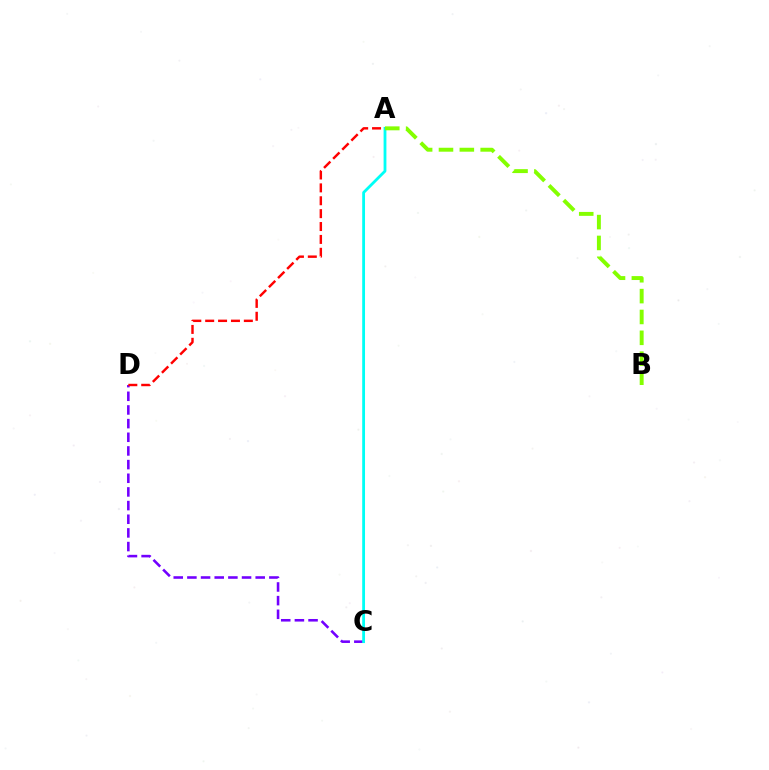{('C', 'D'): [{'color': '#7200ff', 'line_style': 'dashed', 'thickness': 1.86}], ('A', 'C'): [{'color': '#00fff6', 'line_style': 'solid', 'thickness': 2.02}], ('A', 'B'): [{'color': '#84ff00', 'line_style': 'dashed', 'thickness': 2.83}], ('A', 'D'): [{'color': '#ff0000', 'line_style': 'dashed', 'thickness': 1.75}]}